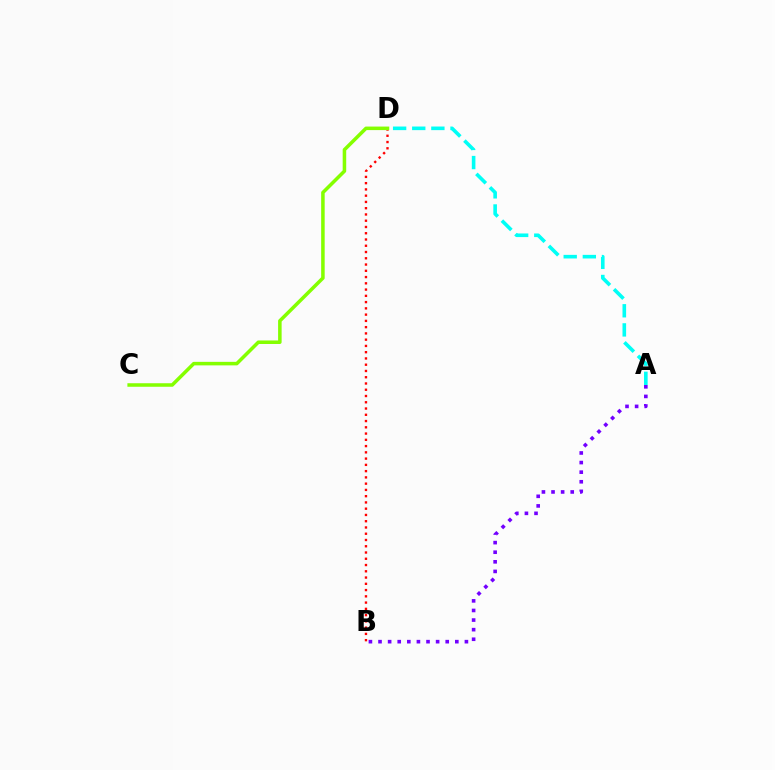{('A', 'D'): [{'color': '#00fff6', 'line_style': 'dashed', 'thickness': 2.6}], ('B', 'D'): [{'color': '#ff0000', 'line_style': 'dotted', 'thickness': 1.7}], ('A', 'B'): [{'color': '#7200ff', 'line_style': 'dotted', 'thickness': 2.61}], ('C', 'D'): [{'color': '#84ff00', 'line_style': 'solid', 'thickness': 2.54}]}